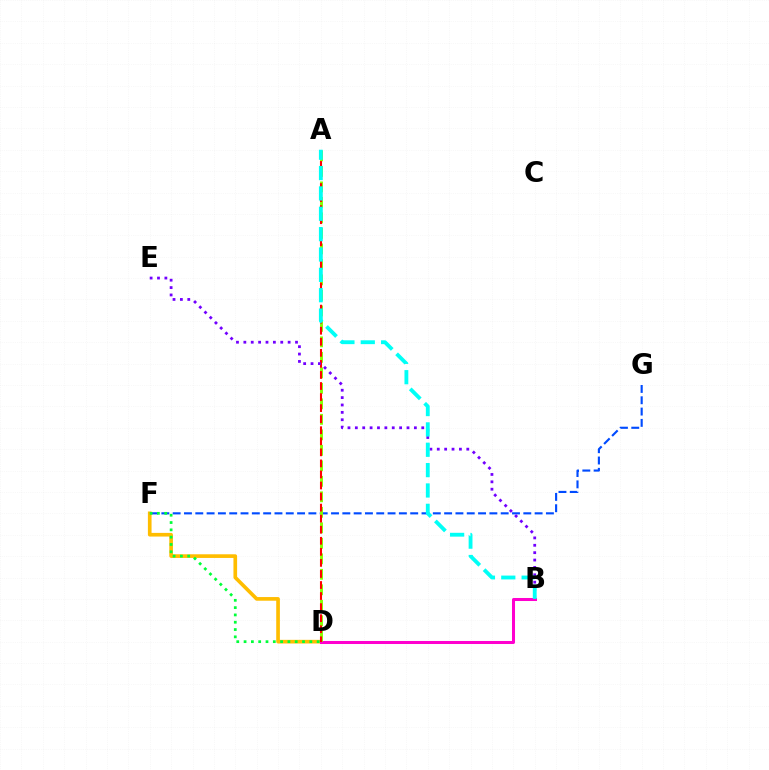{('F', 'G'): [{'color': '#004bff', 'line_style': 'dashed', 'thickness': 1.54}], ('D', 'F'): [{'color': '#ffbd00', 'line_style': 'solid', 'thickness': 2.64}, {'color': '#00ff39', 'line_style': 'dotted', 'thickness': 1.98}], ('B', 'D'): [{'color': '#ff00cf', 'line_style': 'solid', 'thickness': 2.18}], ('A', 'D'): [{'color': '#84ff00', 'line_style': 'dashed', 'thickness': 2.11}, {'color': '#ff0000', 'line_style': 'dashed', 'thickness': 1.5}], ('B', 'E'): [{'color': '#7200ff', 'line_style': 'dotted', 'thickness': 2.01}], ('A', 'B'): [{'color': '#00fff6', 'line_style': 'dashed', 'thickness': 2.77}]}